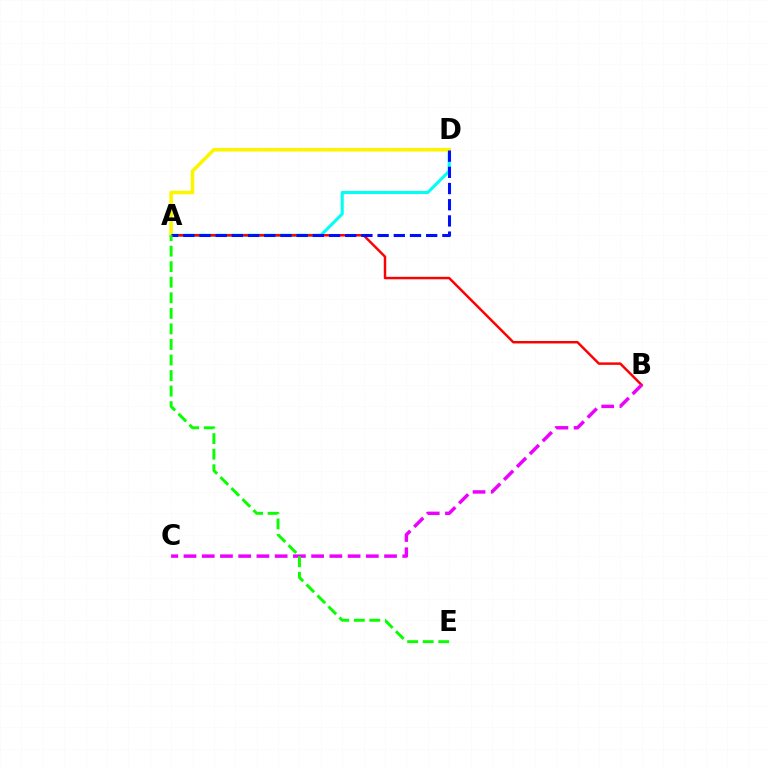{('A', 'D'): [{'color': '#00fff6', 'line_style': 'solid', 'thickness': 2.22}, {'color': '#fcf500', 'line_style': 'solid', 'thickness': 2.58}, {'color': '#0010ff', 'line_style': 'dashed', 'thickness': 2.2}], ('A', 'B'): [{'color': '#ff0000', 'line_style': 'solid', 'thickness': 1.77}], ('B', 'C'): [{'color': '#ee00ff', 'line_style': 'dashed', 'thickness': 2.48}], ('A', 'E'): [{'color': '#08ff00', 'line_style': 'dashed', 'thickness': 2.11}]}